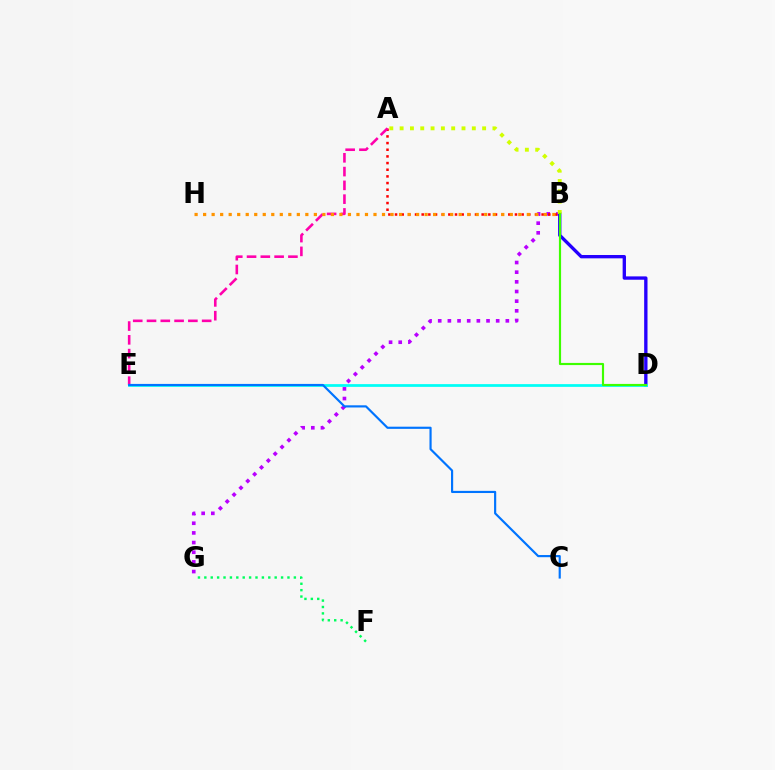{('B', 'G'): [{'color': '#b900ff', 'line_style': 'dotted', 'thickness': 2.63}], ('B', 'D'): [{'color': '#2500ff', 'line_style': 'solid', 'thickness': 2.4}, {'color': '#3dff00', 'line_style': 'solid', 'thickness': 1.56}], ('F', 'G'): [{'color': '#00ff5c', 'line_style': 'dotted', 'thickness': 1.74}], ('A', 'B'): [{'color': '#ff0000', 'line_style': 'dotted', 'thickness': 1.81}, {'color': '#d1ff00', 'line_style': 'dotted', 'thickness': 2.8}], ('A', 'E'): [{'color': '#ff00ac', 'line_style': 'dashed', 'thickness': 1.87}], ('B', 'H'): [{'color': '#ff9400', 'line_style': 'dotted', 'thickness': 2.31}], ('D', 'E'): [{'color': '#00fff6', 'line_style': 'solid', 'thickness': 1.98}], ('C', 'E'): [{'color': '#0074ff', 'line_style': 'solid', 'thickness': 1.56}]}